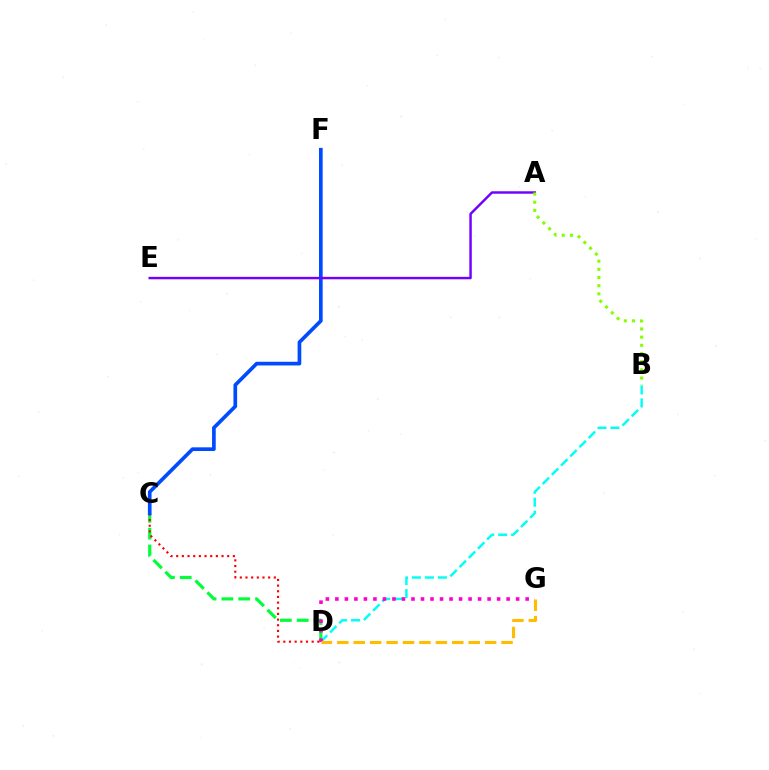{('B', 'D'): [{'color': '#00fff6', 'line_style': 'dashed', 'thickness': 1.77}], ('C', 'D'): [{'color': '#00ff39', 'line_style': 'dashed', 'thickness': 2.29}, {'color': '#ff0000', 'line_style': 'dotted', 'thickness': 1.54}], ('D', 'G'): [{'color': '#ff00cf', 'line_style': 'dotted', 'thickness': 2.58}, {'color': '#ffbd00', 'line_style': 'dashed', 'thickness': 2.23}], ('C', 'F'): [{'color': '#004bff', 'line_style': 'solid', 'thickness': 2.65}], ('A', 'E'): [{'color': '#7200ff', 'line_style': 'solid', 'thickness': 1.76}], ('A', 'B'): [{'color': '#84ff00', 'line_style': 'dotted', 'thickness': 2.22}]}